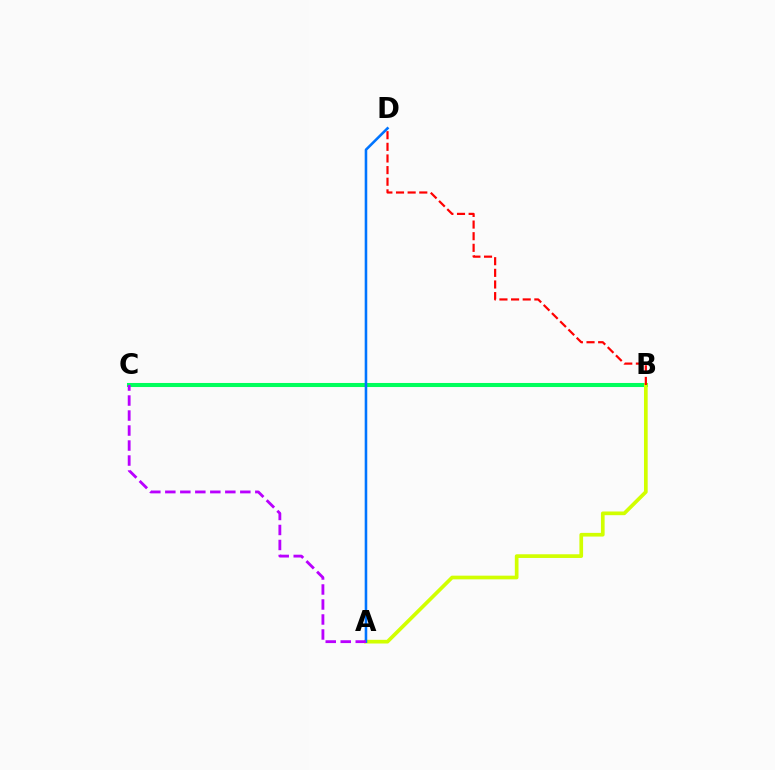{('B', 'C'): [{'color': '#00ff5c', 'line_style': 'solid', 'thickness': 2.93}], ('A', 'B'): [{'color': '#d1ff00', 'line_style': 'solid', 'thickness': 2.65}], ('B', 'D'): [{'color': '#ff0000', 'line_style': 'dashed', 'thickness': 1.58}], ('A', 'D'): [{'color': '#0074ff', 'line_style': 'solid', 'thickness': 1.85}], ('A', 'C'): [{'color': '#b900ff', 'line_style': 'dashed', 'thickness': 2.04}]}